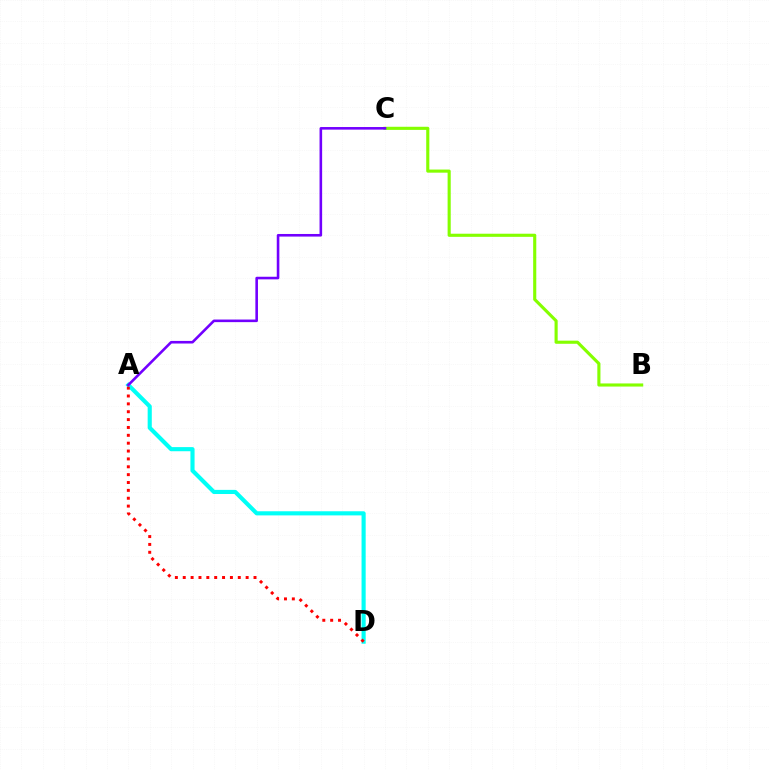{('A', 'D'): [{'color': '#00fff6', 'line_style': 'solid', 'thickness': 2.97}, {'color': '#ff0000', 'line_style': 'dotted', 'thickness': 2.14}], ('B', 'C'): [{'color': '#84ff00', 'line_style': 'solid', 'thickness': 2.25}], ('A', 'C'): [{'color': '#7200ff', 'line_style': 'solid', 'thickness': 1.87}]}